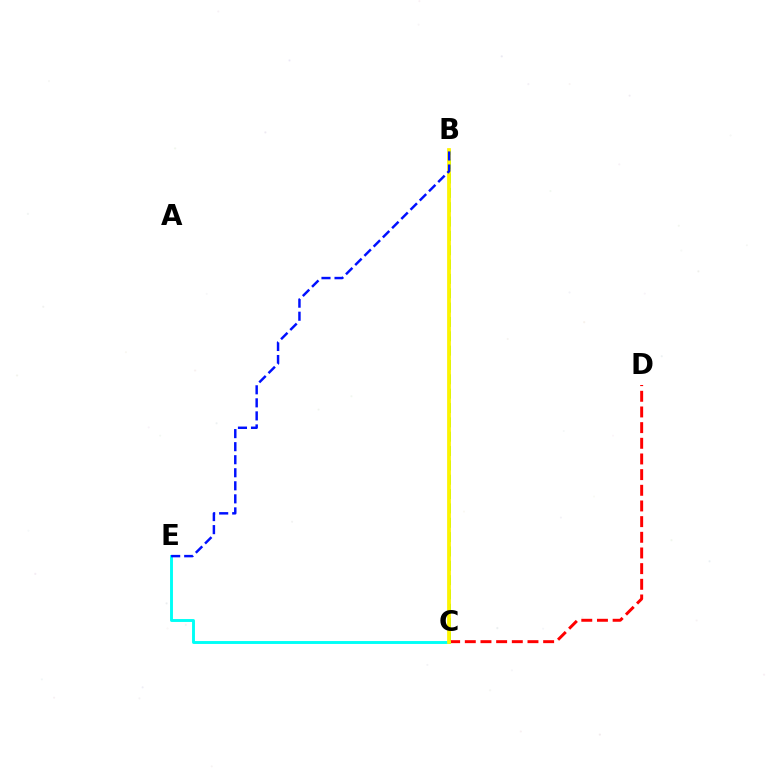{('B', 'C'): [{'color': '#08ff00', 'line_style': 'dashed', 'thickness': 1.95}, {'color': '#ee00ff', 'line_style': 'solid', 'thickness': 1.54}, {'color': '#fcf500', 'line_style': 'solid', 'thickness': 2.69}], ('C', 'D'): [{'color': '#ff0000', 'line_style': 'dashed', 'thickness': 2.13}], ('C', 'E'): [{'color': '#00fff6', 'line_style': 'solid', 'thickness': 2.09}], ('B', 'E'): [{'color': '#0010ff', 'line_style': 'dashed', 'thickness': 1.77}]}